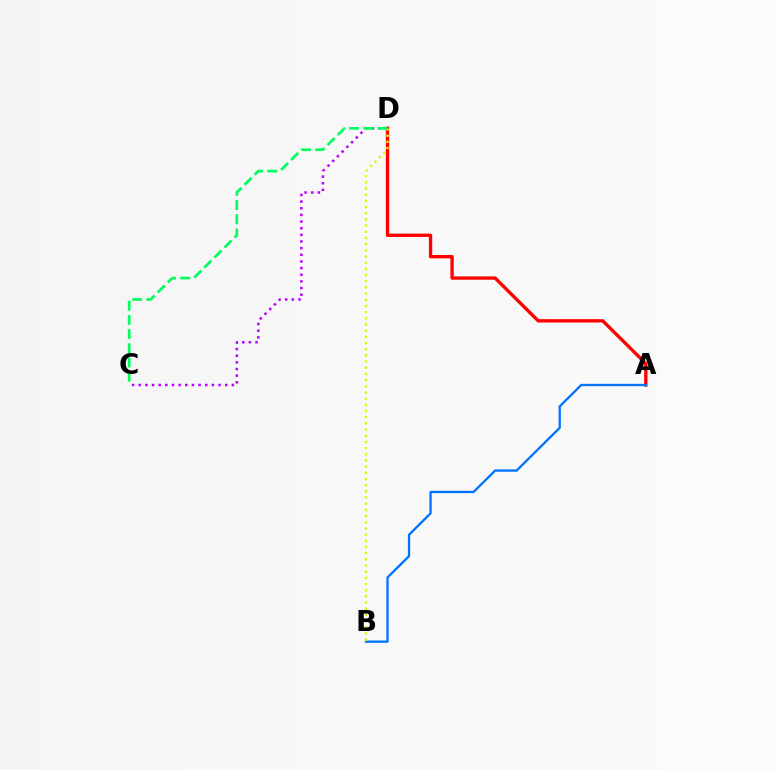{('A', 'D'): [{'color': '#ff0000', 'line_style': 'solid', 'thickness': 2.4}], ('C', 'D'): [{'color': '#b900ff', 'line_style': 'dotted', 'thickness': 1.81}, {'color': '#00ff5c', 'line_style': 'dashed', 'thickness': 1.93}], ('A', 'B'): [{'color': '#0074ff', 'line_style': 'solid', 'thickness': 1.66}], ('B', 'D'): [{'color': '#d1ff00', 'line_style': 'dotted', 'thickness': 1.68}]}